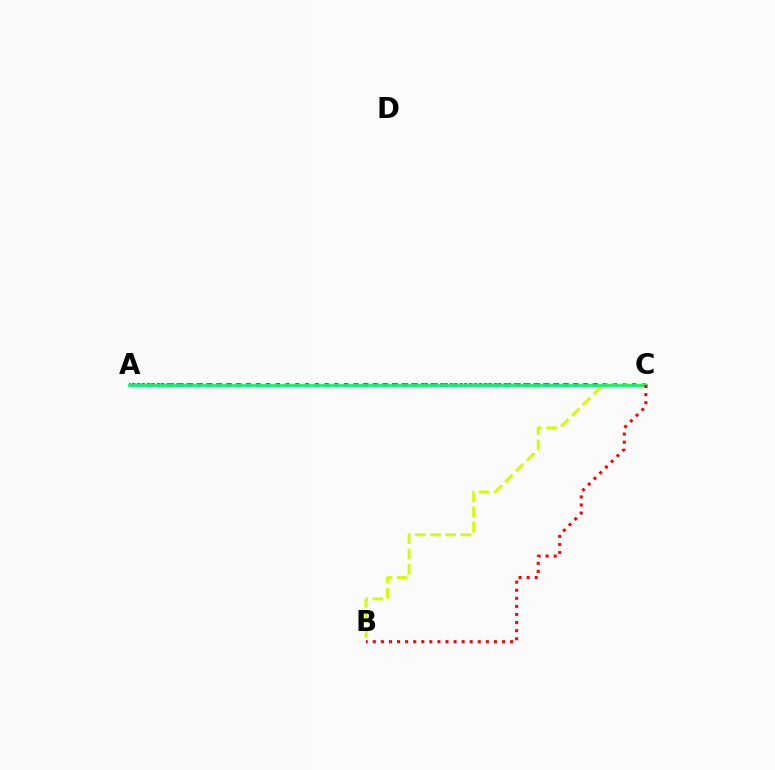{('A', 'C'): [{'color': '#b900ff', 'line_style': 'dotted', 'thickness': 2.62}, {'color': '#0074ff', 'line_style': 'dotted', 'thickness': 2.69}, {'color': '#00ff5c', 'line_style': 'solid', 'thickness': 2.0}], ('B', 'C'): [{'color': '#d1ff00', 'line_style': 'dashed', 'thickness': 2.07}, {'color': '#ff0000', 'line_style': 'dotted', 'thickness': 2.19}]}